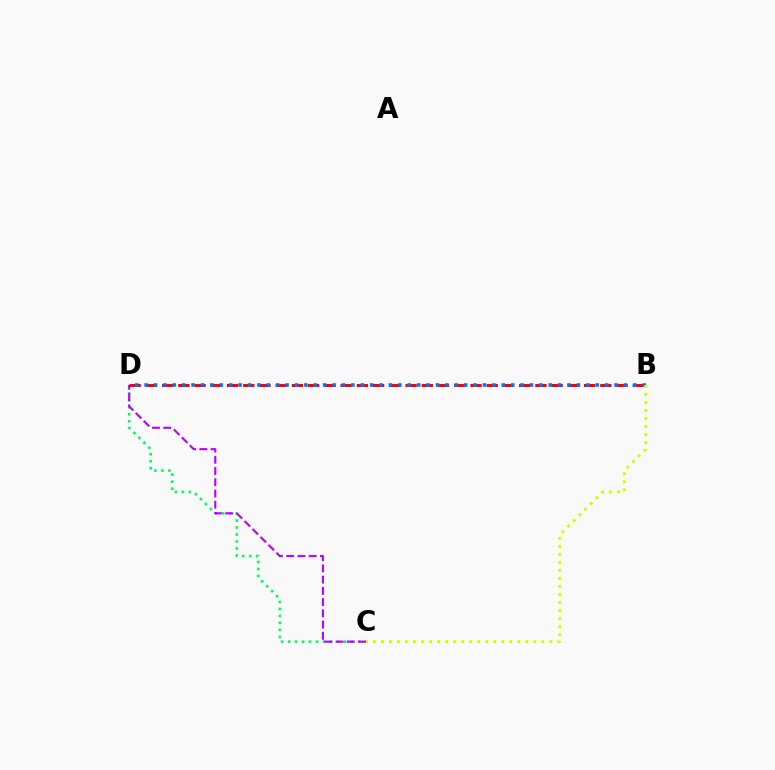{('C', 'D'): [{'color': '#00ff5c', 'line_style': 'dotted', 'thickness': 1.9}, {'color': '#b900ff', 'line_style': 'dashed', 'thickness': 1.53}], ('B', 'D'): [{'color': '#ff0000', 'line_style': 'dashed', 'thickness': 2.2}, {'color': '#0074ff', 'line_style': 'dotted', 'thickness': 2.55}], ('B', 'C'): [{'color': '#d1ff00', 'line_style': 'dotted', 'thickness': 2.18}]}